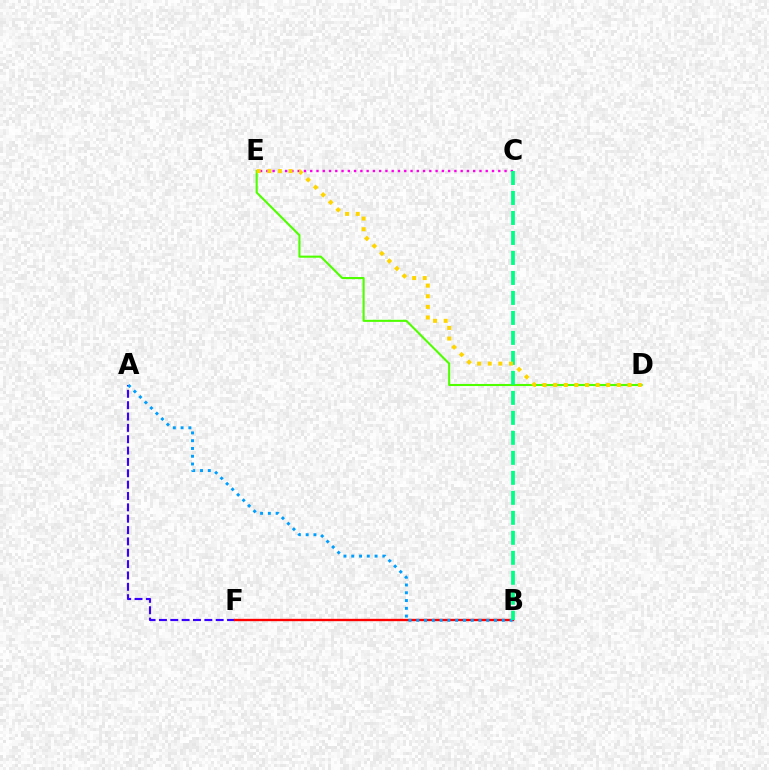{('C', 'E'): [{'color': '#ff00ed', 'line_style': 'dotted', 'thickness': 1.7}], ('A', 'F'): [{'color': '#3700ff', 'line_style': 'dashed', 'thickness': 1.54}], ('D', 'E'): [{'color': '#4fff00', 'line_style': 'solid', 'thickness': 1.51}, {'color': '#ffd500', 'line_style': 'dotted', 'thickness': 2.88}], ('B', 'F'): [{'color': '#ff0000', 'line_style': 'solid', 'thickness': 1.69}], ('A', 'B'): [{'color': '#009eff', 'line_style': 'dotted', 'thickness': 2.11}], ('B', 'C'): [{'color': '#00ff86', 'line_style': 'dashed', 'thickness': 2.72}]}